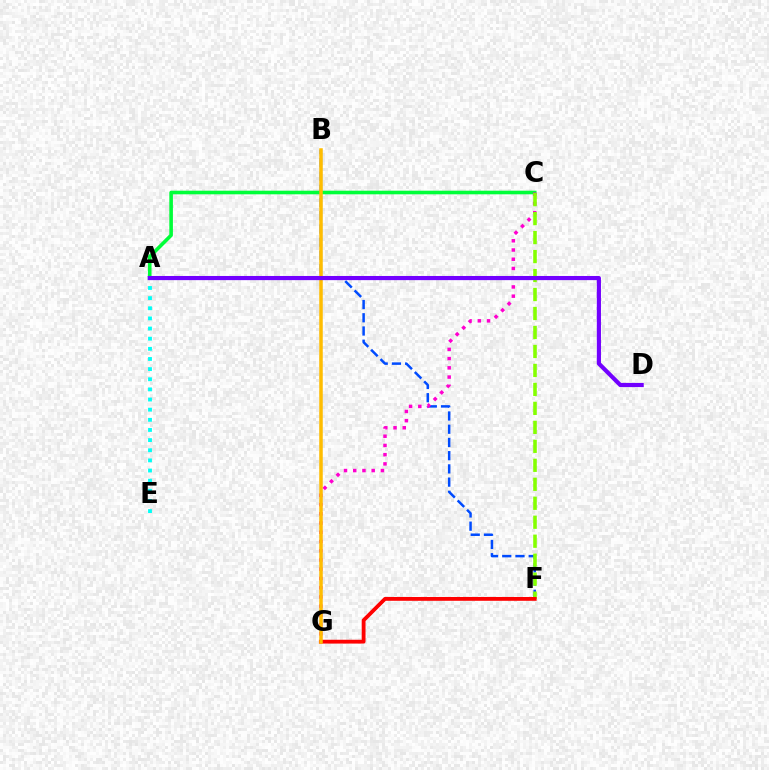{('B', 'F'): [{'color': '#004bff', 'line_style': 'dashed', 'thickness': 1.8}], ('A', 'E'): [{'color': '#00fff6', 'line_style': 'dotted', 'thickness': 2.76}], ('A', 'C'): [{'color': '#00ff39', 'line_style': 'solid', 'thickness': 2.6}], ('C', 'G'): [{'color': '#ff00cf', 'line_style': 'dotted', 'thickness': 2.51}], ('C', 'F'): [{'color': '#84ff00', 'line_style': 'dashed', 'thickness': 2.58}], ('F', 'G'): [{'color': '#ff0000', 'line_style': 'solid', 'thickness': 2.75}], ('B', 'G'): [{'color': '#ffbd00', 'line_style': 'solid', 'thickness': 2.53}], ('A', 'D'): [{'color': '#7200ff', 'line_style': 'solid', 'thickness': 2.99}]}